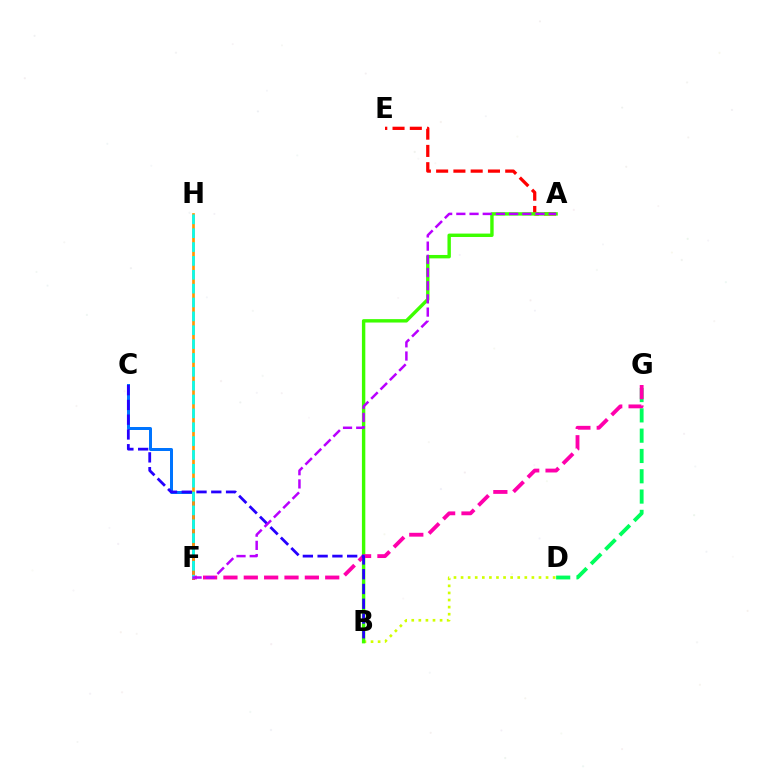{('C', 'F'): [{'color': '#0074ff', 'line_style': 'solid', 'thickness': 2.15}], ('B', 'D'): [{'color': '#d1ff00', 'line_style': 'dotted', 'thickness': 1.92}], ('A', 'E'): [{'color': '#ff0000', 'line_style': 'dashed', 'thickness': 2.35}], ('D', 'G'): [{'color': '#00ff5c', 'line_style': 'dashed', 'thickness': 2.76}], ('A', 'B'): [{'color': '#3dff00', 'line_style': 'solid', 'thickness': 2.45}], ('F', 'H'): [{'color': '#ff9400', 'line_style': 'solid', 'thickness': 1.93}, {'color': '#00fff6', 'line_style': 'dashed', 'thickness': 1.88}], ('F', 'G'): [{'color': '#ff00ac', 'line_style': 'dashed', 'thickness': 2.77}], ('B', 'C'): [{'color': '#2500ff', 'line_style': 'dashed', 'thickness': 2.01}], ('A', 'F'): [{'color': '#b900ff', 'line_style': 'dashed', 'thickness': 1.79}]}